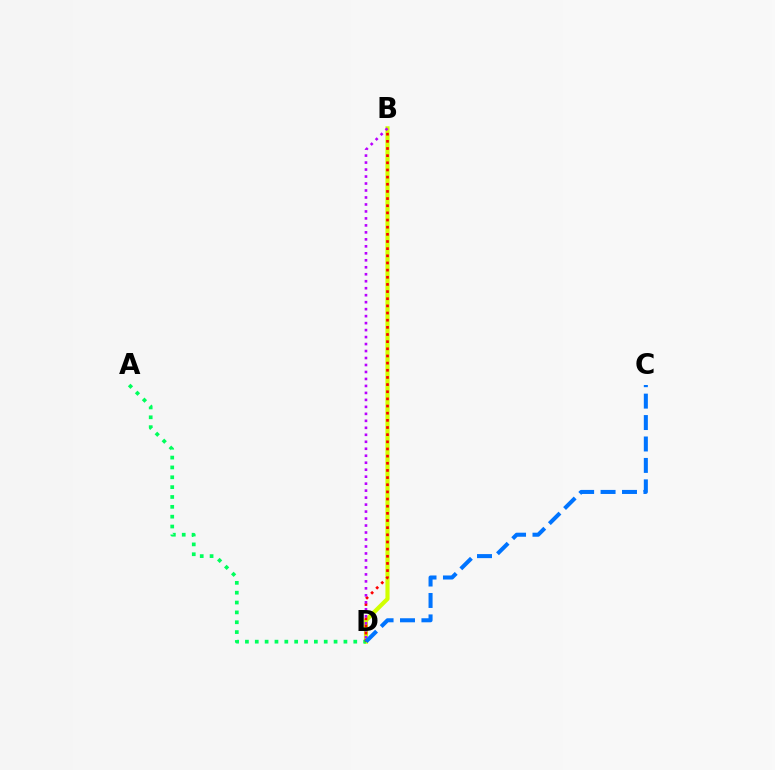{('B', 'D'): [{'color': '#d1ff00', 'line_style': 'solid', 'thickness': 2.98}, {'color': '#ff0000', 'line_style': 'dotted', 'thickness': 1.94}, {'color': '#b900ff', 'line_style': 'dotted', 'thickness': 1.9}], ('A', 'D'): [{'color': '#00ff5c', 'line_style': 'dotted', 'thickness': 2.68}], ('C', 'D'): [{'color': '#0074ff', 'line_style': 'dashed', 'thickness': 2.91}]}